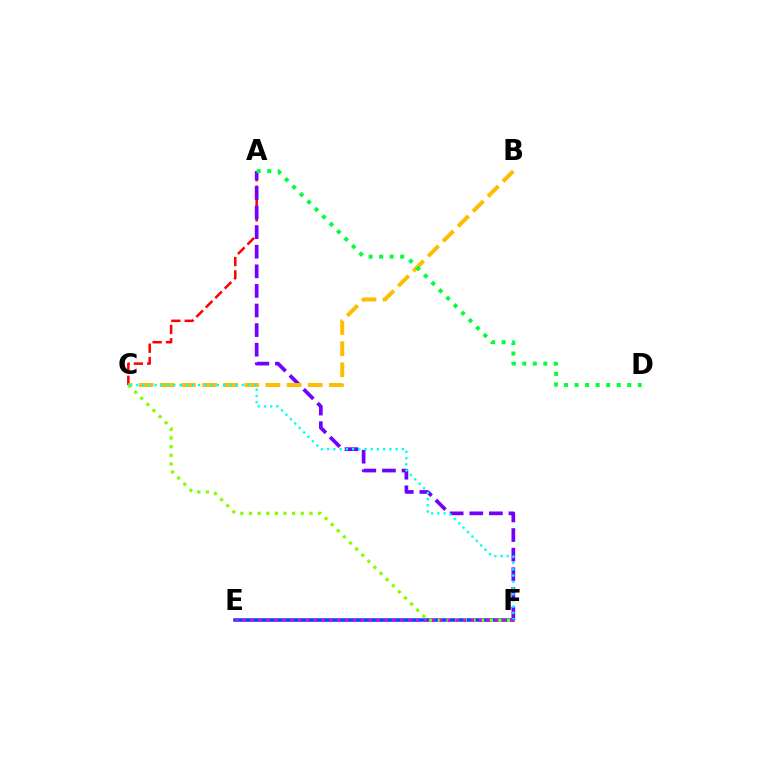{('A', 'C'): [{'color': '#ff0000', 'line_style': 'dashed', 'thickness': 1.82}], ('A', 'F'): [{'color': '#7200ff', 'line_style': 'dashed', 'thickness': 2.66}], ('B', 'C'): [{'color': '#ffbd00', 'line_style': 'dashed', 'thickness': 2.87}], ('E', 'F'): [{'color': '#004bff', 'line_style': 'solid', 'thickness': 2.56}, {'color': '#ff00cf', 'line_style': 'dotted', 'thickness': 2.14}], ('C', 'F'): [{'color': '#84ff00', 'line_style': 'dotted', 'thickness': 2.35}, {'color': '#00fff6', 'line_style': 'dotted', 'thickness': 1.69}], ('A', 'D'): [{'color': '#00ff39', 'line_style': 'dotted', 'thickness': 2.86}]}